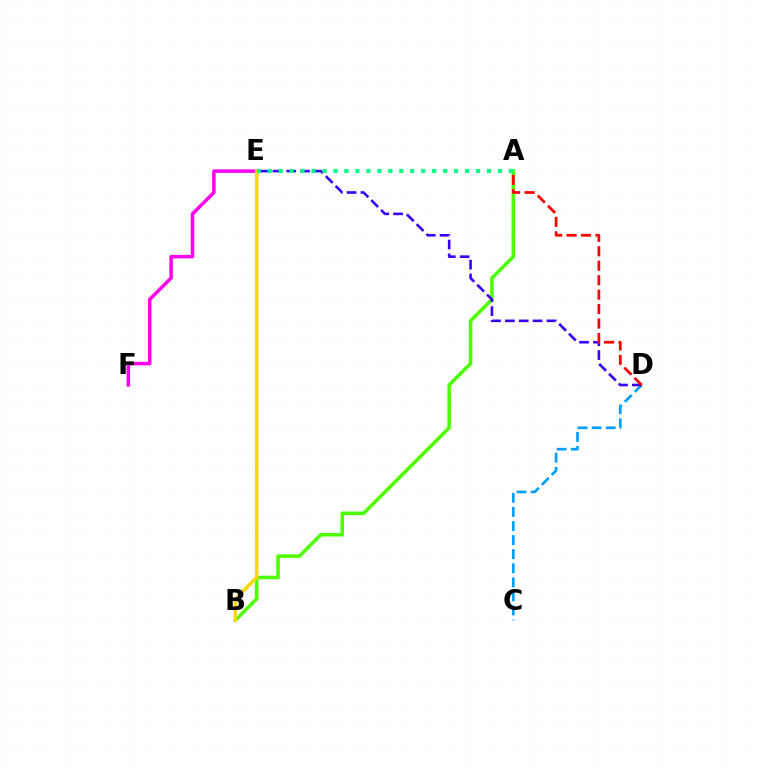{('A', 'B'): [{'color': '#4fff00', 'line_style': 'solid', 'thickness': 2.56}], ('C', 'D'): [{'color': '#009eff', 'line_style': 'dashed', 'thickness': 1.91}], ('E', 'F'): [{'color': '#ff00ed', 'line_style': 'solid', 'thickness': 2.52}], ('D', 'E'): [{'color': '#3700ff', 'line_style': 'dashed', 'thickness': 1.88}], ('B', 'E'): [{'color': '#ffd500', 'line_style': 'solid', 'thickness': 2.45}], ('A', 'D'): [{'color': '#ff0000', 'line_style': 'dashed', 'thickness': 1.96}], ('A', 'E'): [{'color': '#00ff86', 'line_style': 'dotted', 'thickness': 2.98}]}